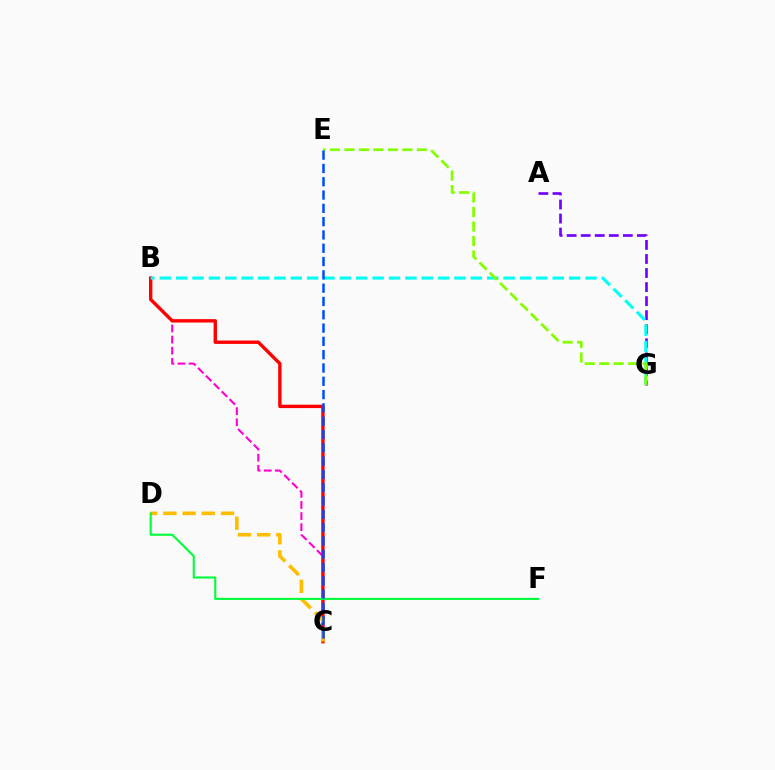{('A', 'G'): [{'color': '#7200ff', 'line_style': 'dashed', 'thickness': 1.91}], ('B', 'C'): [{'color': '#ff00cf', 'line_style': 'dashed', 'thickness': 1.51}, {'color': '#ff0000', 'line_style': 'solid', 'thickness': 2.44}], ('B', 'G'): [{'color': '#00fff6', 'line_style': 'dashed', 'thickness': 2.22}], ('C', 'D'): [{'color': '#ffbd00', 'line_style': 'dashed', 'thickness': 2.61}], ('E', 'G'): [{'color': '#84ff00', 'line_style': 'dashed', 'thickness': 1.97}], ('D', 'F'): [{'color': '#00ff39', 'line_style': 'solid', 'thickness': 1.52}], ('C', 'E'): [{'color': '#004bff', 'line_style': 'dashed', 'thickness': 1.81}]}